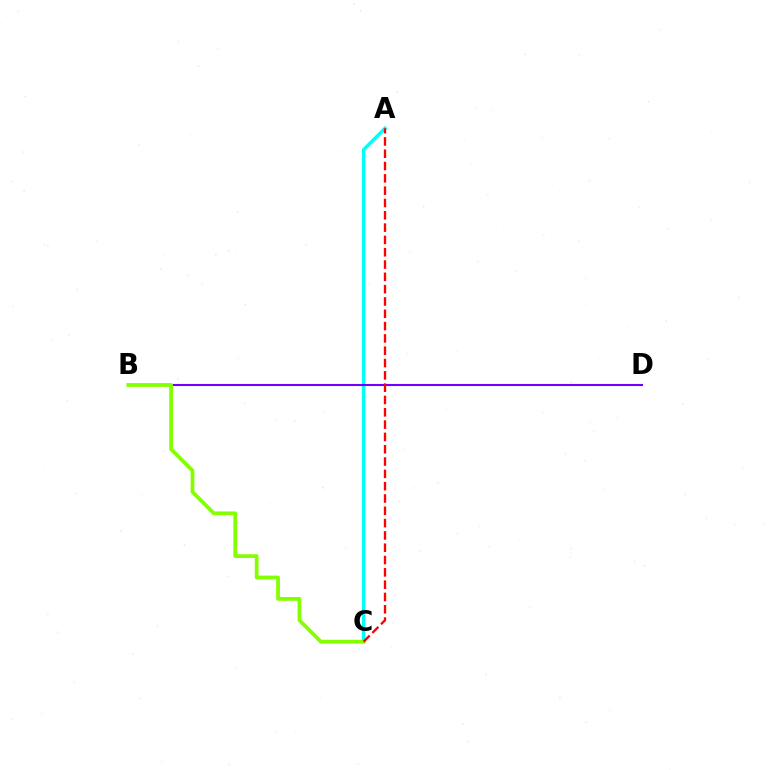{('A', 'C'): [{'color': '#00fff6', 'line_style': 'solid', 'thickness': 2.48}, {'color': '#ff0000', 'line_style': 'dashed', 'thickness': 1.67}], ('B', 'D'): [{'color': '#7200ff', 'line_style': 'solid', 'thickness': 1.5}], ('B', 'C'): [{'color': '#84ff00', 'line_style': 'solid', 'thickness': 2.71}]}